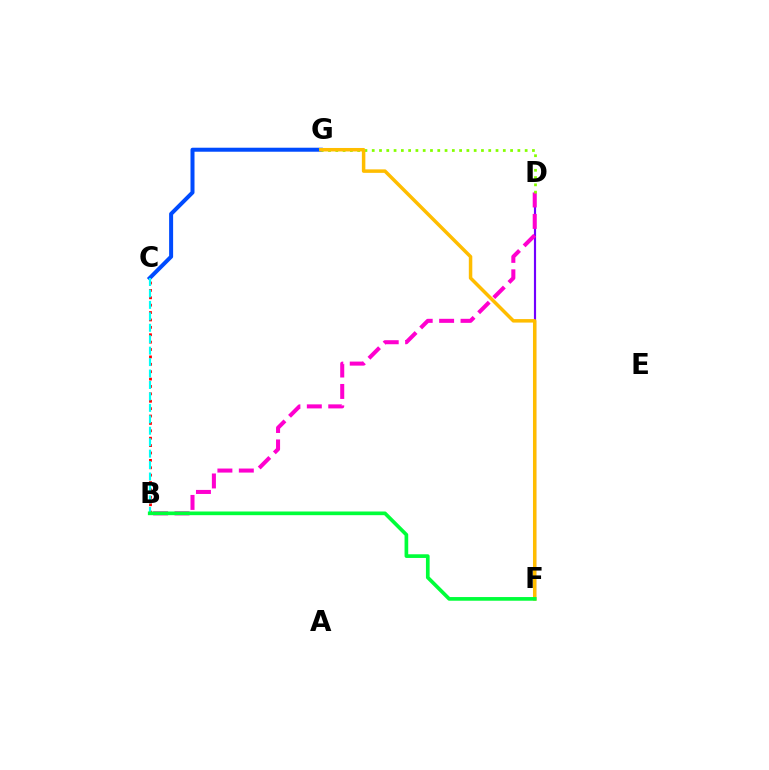{('C', 'G'): [{'color': '#004bff', 'line_style': 'solid', 'thickness': 2.88}], ('D', 'F'): [{'color': '#7200ff', 'line_style': 'solid', 'thickness': 1.56}], ('B', 'C'): [{'color': '#ff0000', 'line_style': 'dotted', 'thickness': 2.01}, {'color': '#00fff6', 'line_style': 'dashed', 'thickness': 1.55}], ('B', 'D'): [{'color': '#ff00cf', 'line_style': 'dashed', 'thickness': 2.91}], ('D', 'G'): [{'color': '#84ff00', 'line_style': 'dotted', 'thickness': 1.98}], ('F', 'G'): [{'color': '#ffbd00', 'line_style': 'solid', 'thickness': 2.51}], ('B', 'F'): [{'color': '#00ff39', 'line_style': 'solid', 'thickness': 2.65}]}